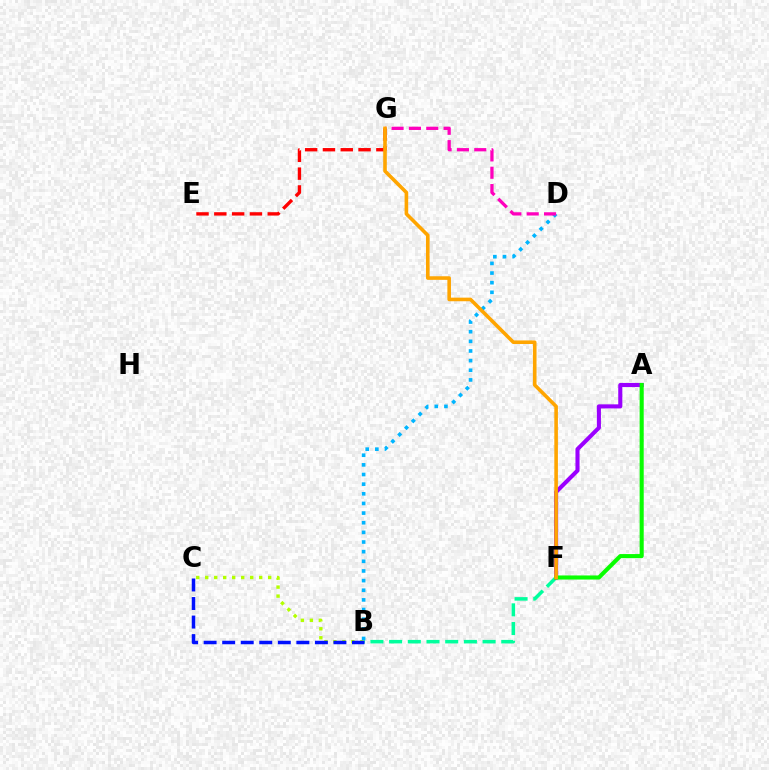{('B', 'F'): [{'color': '#00ff9d', 'line_style': 'dashed', 'thickness': 2.54}], ('B', 'C'): [{'color': '#b3ff00', 'line_style': 'dotted', 'thickness': 2.44}, {'color': '#0010ff', 'line_style': 'dashed', 'thickness': 2.52}], ('A', 'F'): [{'color': '#9b00ff', 'line_style': 'solid', 'thickness': 2.94}, {'color': '#08ff00', 'line_style': 'solid', 'thickness': 2.94}], ('B', 'D'): [{'color': '#00b5ff', 'line_style': 'dotted', 'thickness': 2.62}], ('E', 'G'): [{'color': '#ff0000', 'line_style': 'dashed', 'thickness': 2.42}], ('D', 'G'): [{'color': '#ff00bd', 'line_style': 'dashed', 'thickness': 2.36}], ('F', 'G'): [{'color': '#ffa500', 'line_style': 'solid', 'thickness': 2.59}]}